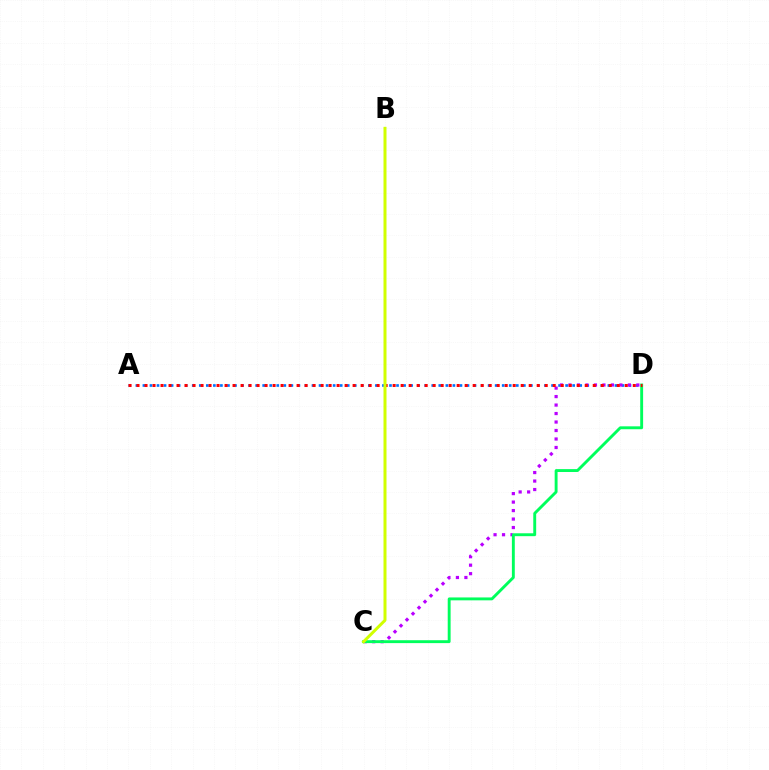{('A', 'D'): [{'color': '#0074ff', 'line_style': 'dotted', 'thickness': 1.91}, {'color': '#ff0000', 'line_style': 'dotted', 'thickness': 2.17}], ('C', 'D'): [{'color': '#b900ff', 'line_style': 'dotted', 'thickness': 2.31}, {'color': '#00ff5c', 'line_style': 'solid', 'thickness': 2.08}], ('B', 'C'): [{'color': '#d1ff00', 'line_style': 'solid', 'thickness': 2.16}]}